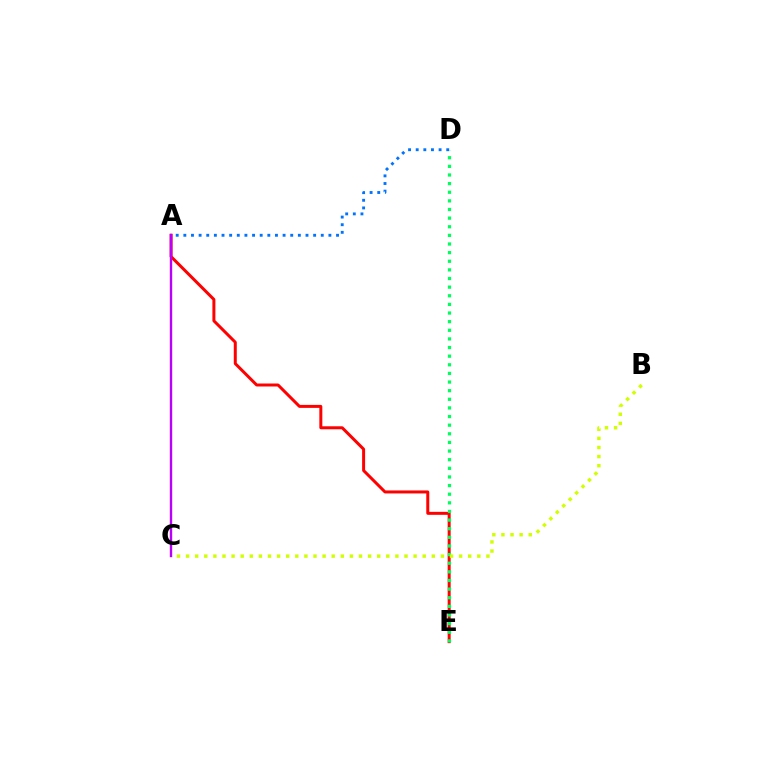{('A', 'E'): [{'color': '#ff0000', 'line_style': 'solid', 'thickness': 2.15}], ('D', 'E'): [{'color': '#00ff5c', 'line_style': 'dotted', 'thickness': 2.34}], ('A', 'D'): [{'color': '#0074ff', 'line_style': 'dotted', 'thickness': 2.07}], ('B', 'C'): [{'color': '#d1ff00', 'line_style': 'dotted', 'thickness': 2.47}], ('A', 'C'): [{'color': '#b900ff', 'line_style': 'solid', 'thickness': 1.72}]}